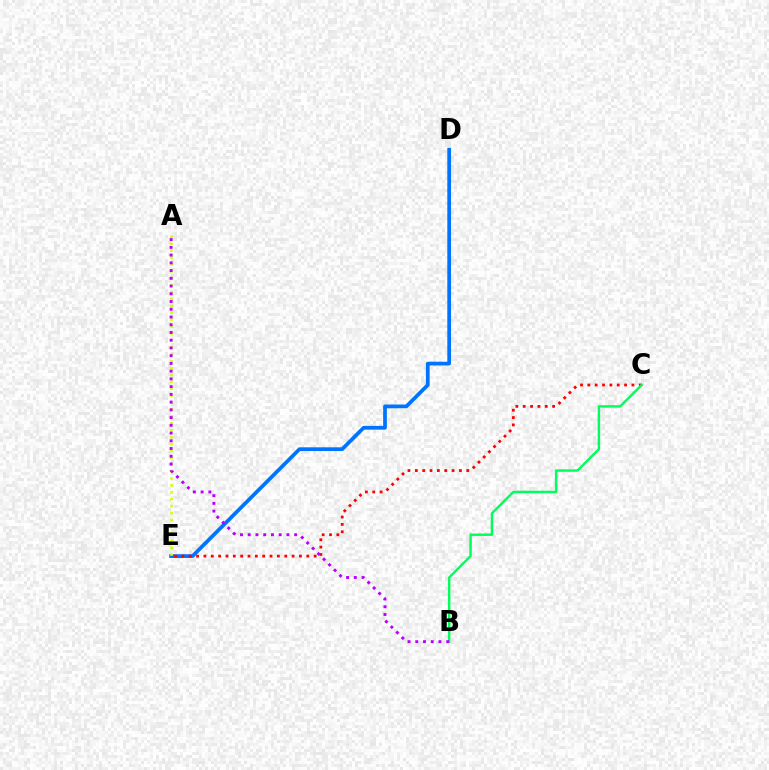{('D', 'E'): [{'color': '#0074ff', 'line_style': 'solid', 'thickness': 2.69}], ('A', 'E'): [{'color': '#d1ff00', 'line_style': 'dotted', 'thickness': 1.88}], ('C', 'E'): [{'color': '#ff0000', 'line_style': 'dotted', 'thickness': 2.0}], ('B', 'C'): [{'color': '#00ff5c', 'line_style': 'solid', 'thickness': 1.76}], ('A', 'B'): [{'color': '#b900ff', 'line_style': 'dotted', 'thickness': 2.1}]}